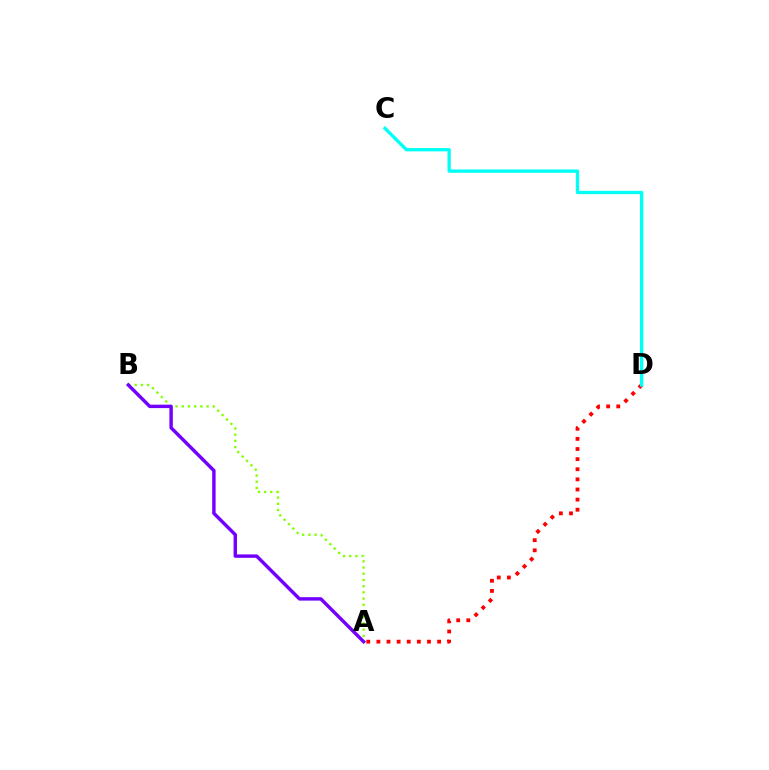{('A', 'D'): [{'color': '#ff0000', 'line_style': 'dotted', 'thickness': 2.75}], ('A', 'B'): [{'color': '#84ff00', 'line_style': 'dotted', 'thickness': 1.69}, {'color': '#7200ff', 'line_style': 'solid', 'thickness': 2.46}], ('C', 'D'): [{'color': '#00fff6', 'line_style': 'solid', 'thickness': 2.39}]}